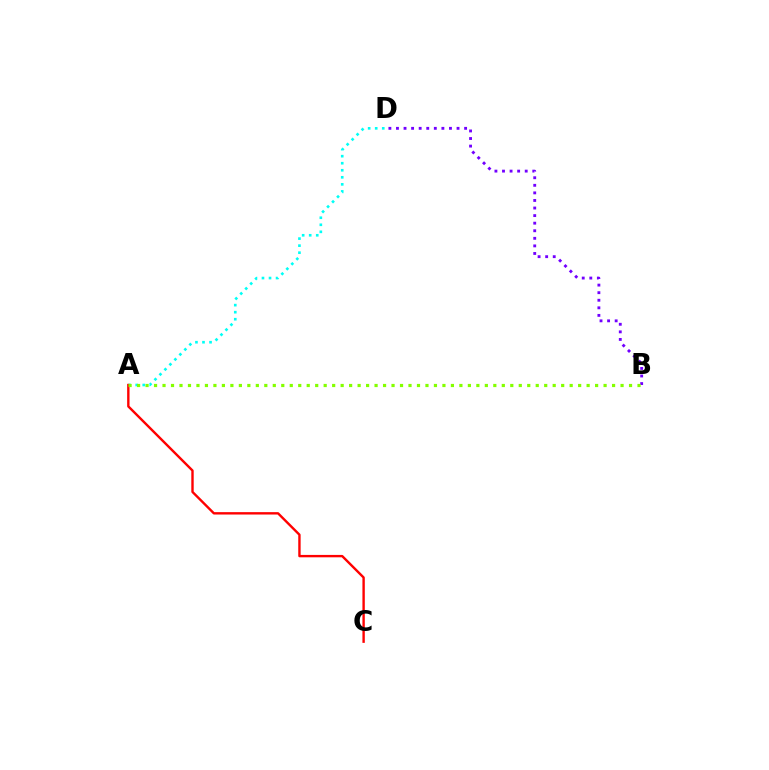{('A', 'D'): [{'color': '#00fff6', 'line_style': 'dotted', 'thickness': 1.91}], ('A', 'C'): [{'color': '#ff0000', 'line_style': 'solid', 'thickness': 1.72}], ('B', 'D'): [{'color': '#7200ff', 'line_style': 'dotted', 'thickness': 2.06}], ('A', 'B'): [{'color': '#84ff00', 'line_style': 'dotted', 'thickness': 2.3}]}